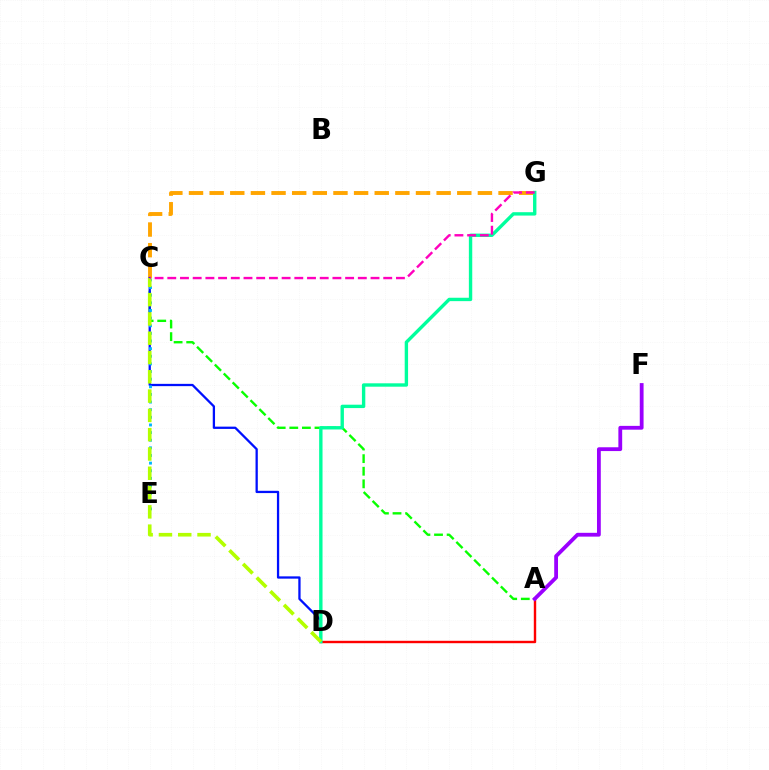{('A', 'D'): [{'color': '#ff0000', 'line_style': 'solid', 'thickness': 1.73}], ('A', 'C'): [{'color': '#08ff00', 'line_style': 'dashed', 'thickness': 1.71}], ('C', 'G'): [{'color': '#ffa500', 'line_style': 'dashed', 'thickness': 2.8}, {'color': '#ff00bd', 'line_style': 'dashed', 'thickness': 1.73}], ('C', 'D'): [{'color': '#0010ff', 'line_style': 'solid', 'thickness': 1.64}, {'color': '#b3ff00', 'line_style': 'dashed', 'thickness': 2.62}], ('C', 'E'): [{'color': '#00b5ff', 'line_style': 'dotted', 'thickness': 2.07}], ('D', 'G'): [{'color': '#00ff9d', 'line_style': 'solid', 'thickness': 2.43}], ('A', 'F'): [{'color': '#9b00ff', 'line_style': 'solid', 'thickness': 2.74}]}